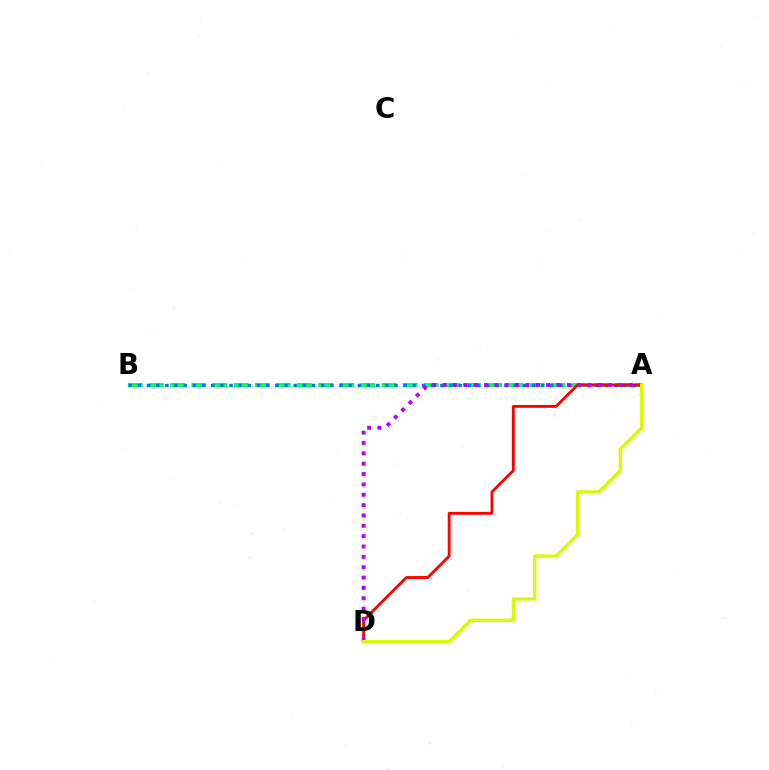{('A', 'B'): [{'color': '#00ff5c', 'line_style': 'dashed', 'thickness': 2.87}, {'color': '#0074ff', 'line_style': 'dotted', 'thickness': 2.49}], ('A', 'D'): [{'color': '#ff0000', 'line_style': 'solid', 'thickness': 2.05}, {'color': '#b900ff', 'line_style': 'dotted', 'thickness': 2.81}, {'color': '#d1ff00', 'line_style': 'solid', 'thickness': 2.4}]}